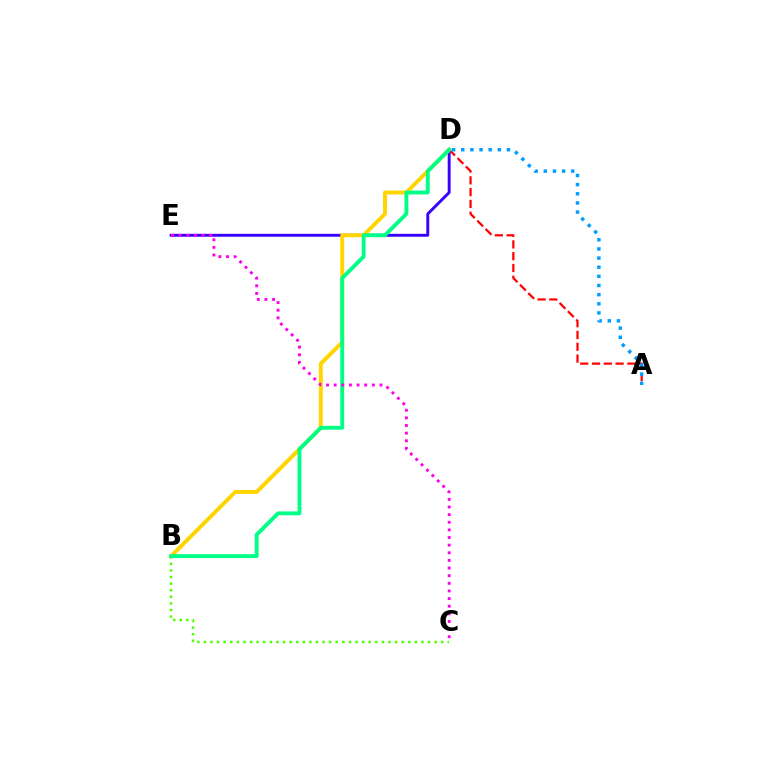{('A', 'D'): [{'color': '#ff0000', 'line_style': 'dashed', 'thickness': 1.6}, {'color': '#009eff', 'line_style': 'dotted', 'thickness': 2.48}], ('B', 'C'): [{'color': '#4fff00', 'line_style': 'dotted', 'thickness': 1.79}], ('D', 'E'): [{'color': '#3700ff', 'line_style': 'solid', 'thickness': 2.09}], ('B', 'D'): [{'color': '#ffd500', 'line_style': 'solid', 'thickness': 2.83}, {'color': '#00ff86', 'line_style': 'solid', 'thickness': 2.78}], ('C', 'E'): [{'color': '#ff00ed', 'line_style': 'dotted', 'thickness': 2.07}]}